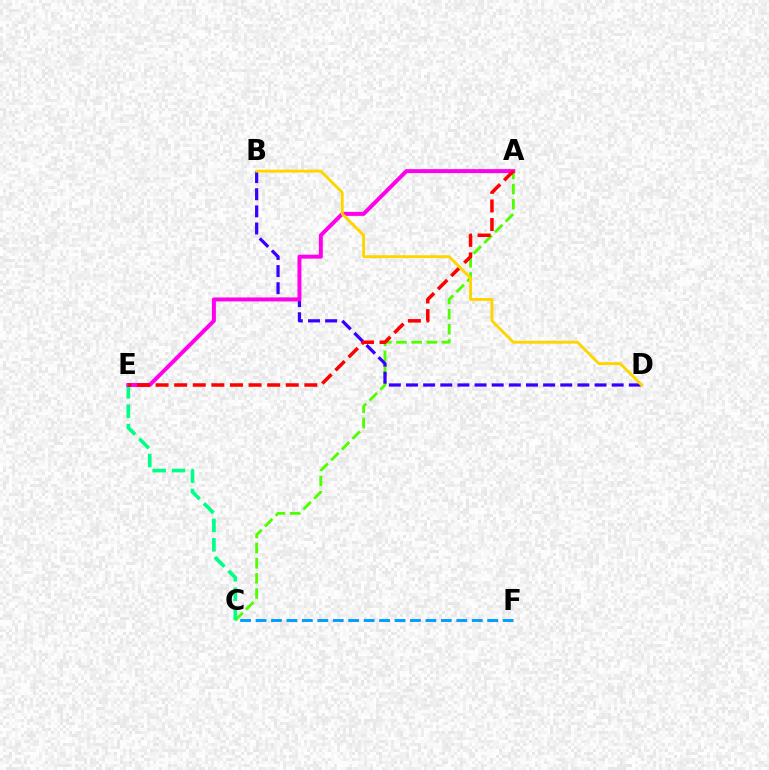{('A', 'C'): [{'color': '#4fff00', 'line_style': 'dashed', 'thickness': 2.06}], ('C', 'E'): [{'color': '#00ff86', 'line_style': 'dashed', 'thickness': 2.64}], ('B', 'D'): [{'color': '#3700ff', 'line_style': 'dashed', 'thickness': 2.33}, {'color': '#ffd500', 'line_style': 'solid', 'thickness': 2.08}], ('C', 'F'): [{'color': '#009eff', 'line_style': 'dashed', 'thickness': 2.1}], ('A', 'E'): [{'color': '#ff00ed', 'line_style': 'solid', 'thickness': 2.85}, {'color': '#ff0000', 'line_style': 'dashed', 'thickness': 2.53}]}